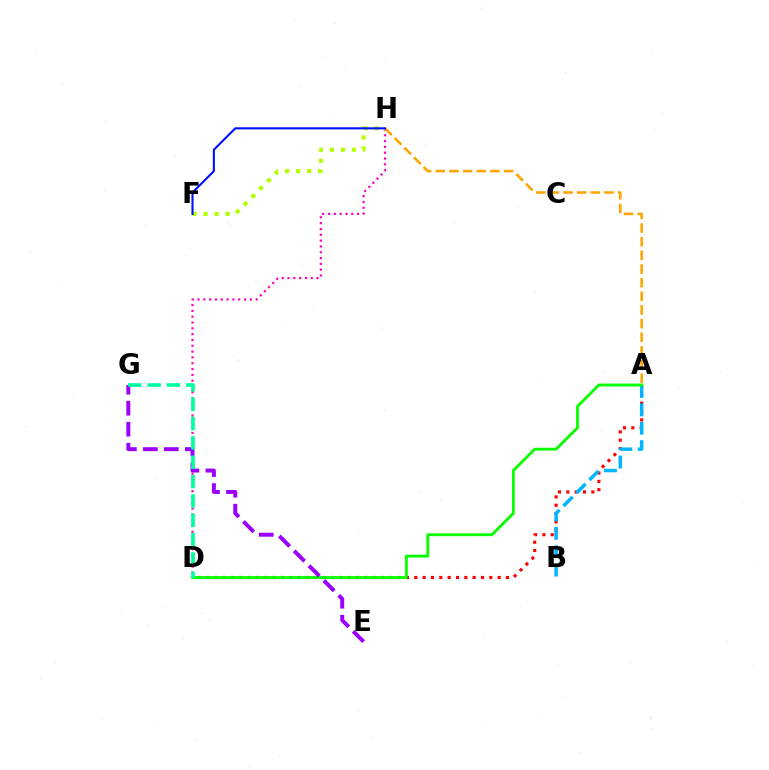{('A', 'D'): [{'color': '#ff0000', 'line_style': 'dotted', 'thickness': 2.26}, {'color': '#08ff00', 'line_style': 'solid', 'thickness': 2.04}], ('A', 'B'): [{'color': '#00b5ff', 'line_style': 'dashed', 'thickness': 2.5}], ('D', 'H'): [{'color': '#ff00bd', 'line_style': 'dotted', 'thickness': 1.58}], ('F', 'H'): [{'color': '#b3ff00', 'line_style': 'dotted', 'thickness': 2.99}, {'color': '#0010ff', 'line_style': 'solid', 'thickness': 1.52}], ('A', 'H'): [{'color': '#ffa500', 'line_style': 'dashed', 'thickness': 1.85}], ('E', 'G'): [{'color': '#9b00ff', 'line_style': 'dashed', 'thickness': 2.85}], ('D', 'G'): [{'color': '#00ff9d', 'line_style': 'dashed', 'thickness': 2.63}]}